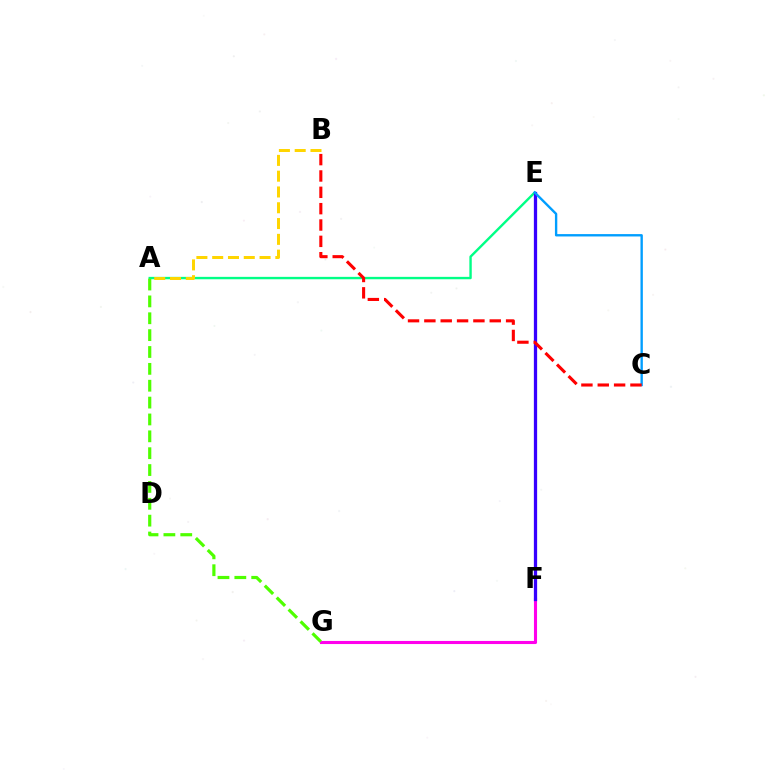{('F', 'G'): [{'color': '#ff00ed', 'line_style': 'solid', 'thickness': 2.23}], ('A', 'E'): [{'color': '#00ff86', 'line_style': 'solid', 'thickness': 1.72}], ('E', 'F'): [{'color': '#3700ff', 'line_style': 'solid', 'thickness': 2.35}], ('C', 'E'): [{'color': '#009eff', 'line_style': 'solid', 'thickness': 1.7}], ('A', 'G'): [{'color': '#4fff00', 'line_style': 'dashed', 'thickness': 2.29}], ('B', 'C'): [{'color': '#ff0000', 'line_style': 'dashed', 'thickness': 2.22}], ('A', 'B'): [{'color': '#ffd500', 'line_style': 'dashed', 'thickness': 2.15}]}